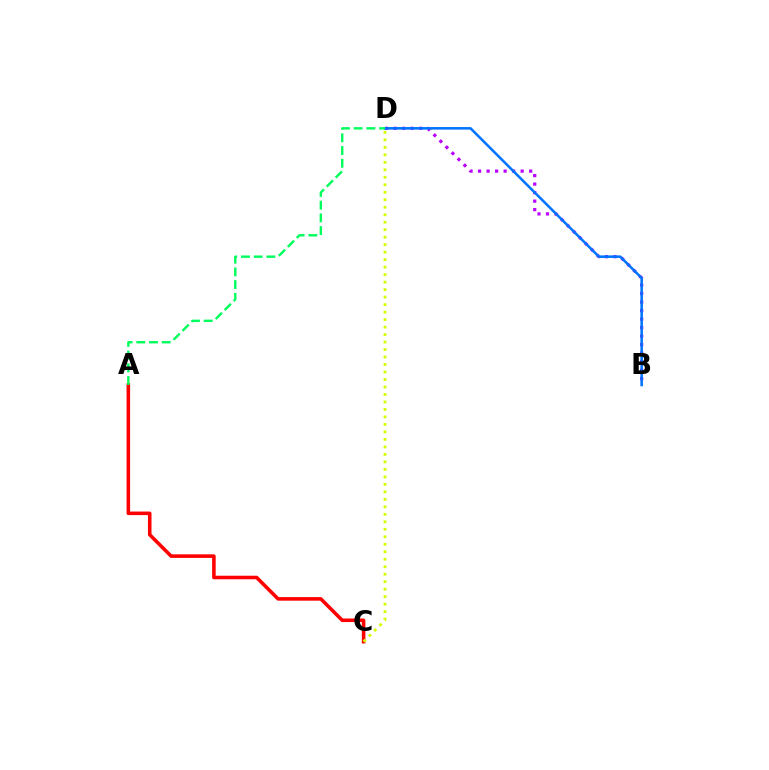{('A', 'C'): [{'color': '#ff0000', 'line_style': 'solid', 'thickness': 2.56}], ('B', 'D'): [{'color': '#b900ff', 'line_style': 'dotted', 'thickness': 2.31}, {'color': '#0074ff', 'line_style': 'solid', 'thickness': 1.84}], ('C', 'D'): [{'color': '#d1ff00', 'line_style': 'dotted', 'thickness': 2.03}], ('A', 'D'): [{'color': '#00ff5c', 'line_style': 'dashed', 'thickness': 1.73}]}